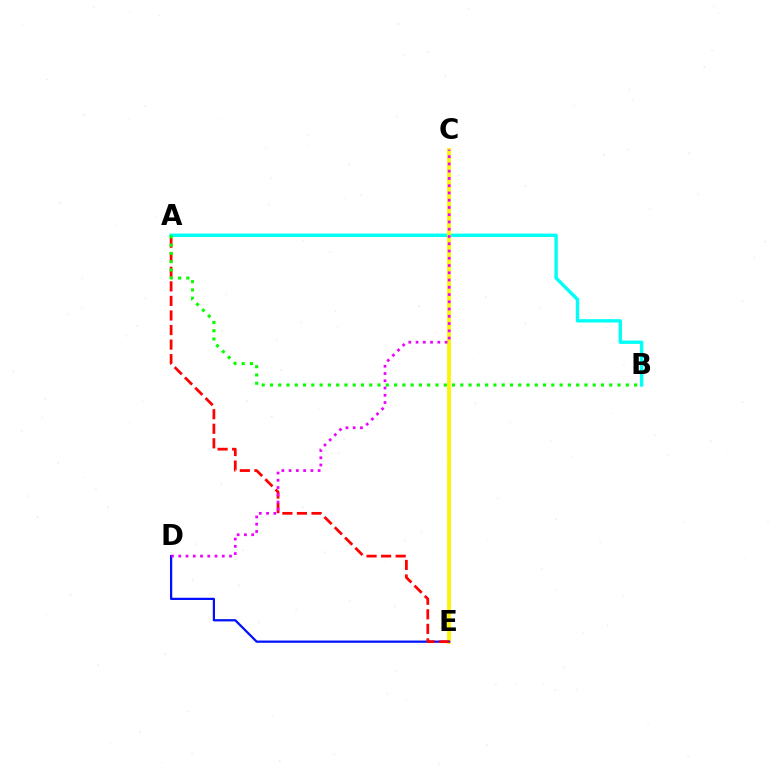{('A', 'B'): [{'color': '#00fff6', 'line_style': 'solid', 'thickness': 2.42}, {'color': '#08ff00', 'line_style': 'dotted', 'thickness': 2.25}], ('C', 'E'): [{'color': '#fcf500', 'line_style': 'solid', 'thickness': 2.73}], ('D', 'E'): [{'color': '#0010ff', 'line_style': 'solid', 'thickness': 1.61}], ('A', 'E'): [{'color': '#ff0000', 'line_style': 'dashed', 'thickness': 1.98}], ('C', 'D'): [{'color': '#ee00ff', 'line_style': 'dotted', 'thickness': 1.97}]}